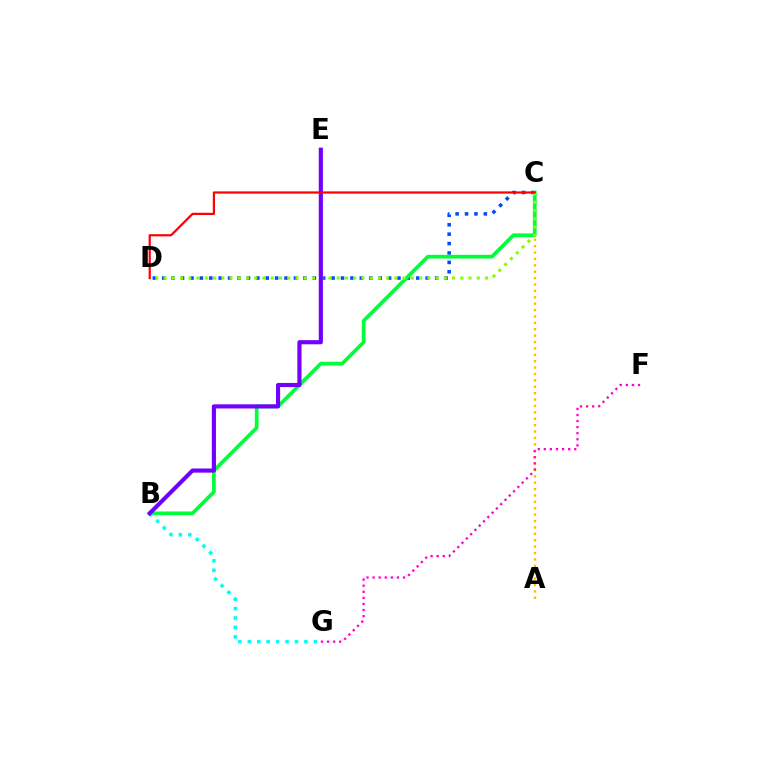{('C', 'D'): [{'color': '#004bff', 'line_style': 'dotted', 'thickness': 2.56}, {'color': '#84ff00', 'line_style': 'dotted', 'thickness': 2.24}, {'color': '#ff0000', 'line_style': 'solid', 'thickness': 1.59}], ('A', 'C'): [{'color': '#ffbd00', 'line_style': 'dotted', 'thickness': 1.74}], ('B', 'C'): [{'color': '#00ff39', 'line_style': 'solid', 'thickness': 2.68}], ('B', 'G'): [{'color': '#00fff6', 'line_style': 'dotted', 'thickness': 2.56}], ('F', 'G'): [{'color': '#ff00cf', 'line_style': 'dotted', 'thickness': 1.65}], ('B', 'E'): [{'color': '#7200ff', 'line_style': 'solid', 'thickness': 2.97}]}